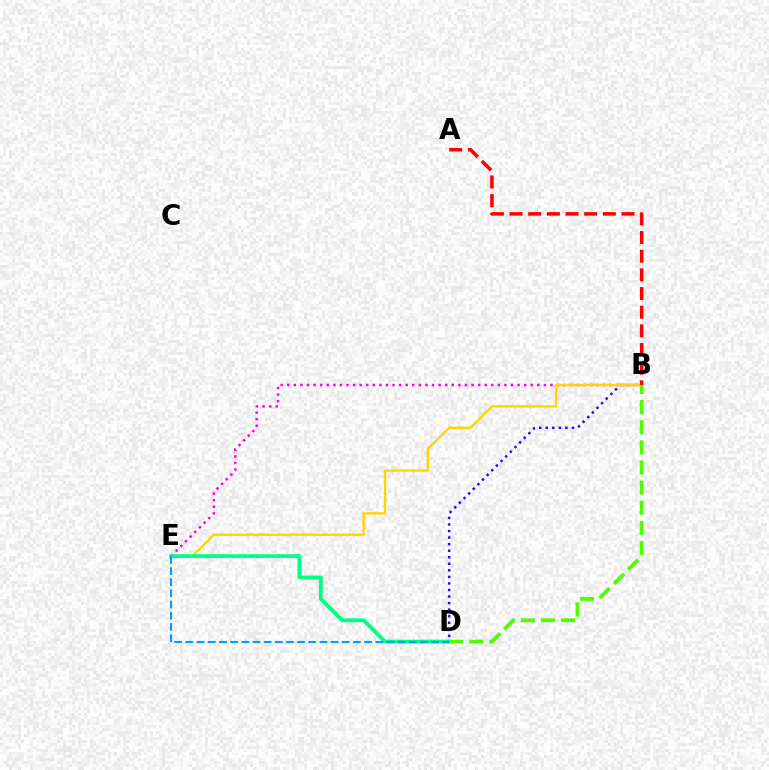{('B', 'D'): [{'color': '#3700ff', 'line_style': 'dotted', 'thickness': 1.78}, {'color': '#4fff00', 'line_style': 'dashed', 'thickness': 2.73}], ('B', 'E'): [{'color': '#ff00ed', 'line_style': 'dotted', 'thickness': 1.79}, {'color': '#ffd500', 'line_style': 'solid', 'thickness': 1.69}], ('D', 'E'): [{'color': '#00ff86', 'line_style': 'solid', 'thickness': 2.75}, {'color': '#009eff', 'line_style': 'dashed', 'thickness': 1.52}], ('A', 'B'): [{'color': '#ff0000', 'line_style': 'dashed', 'thickness': 2.54}]}